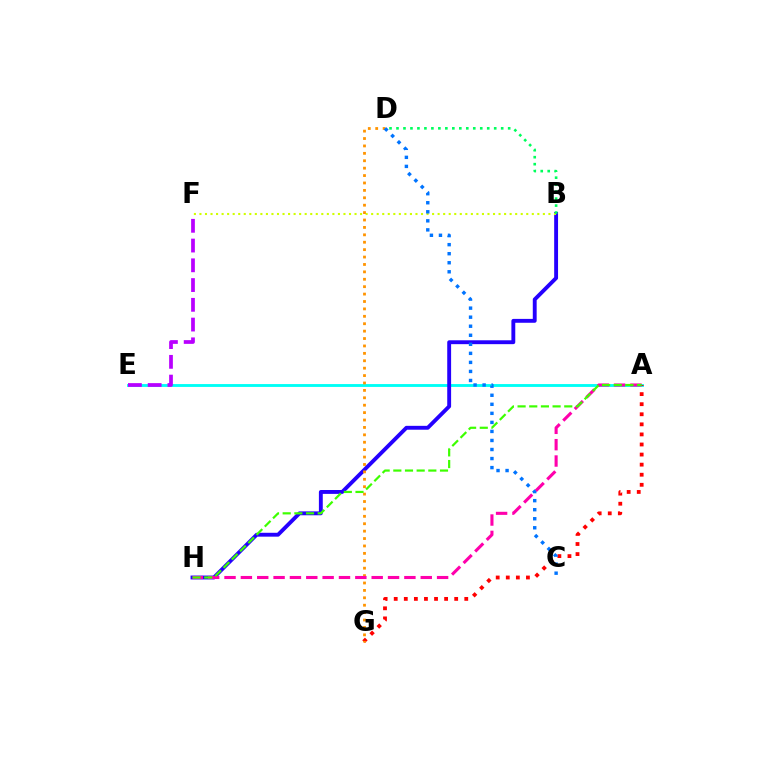{('A', 'E'): [{'color': '#00fff6', 'line_style': 'solid', 'thickness': 2.06}], ('B', 'H'): [{'color': '#2500ff', 'line_style': 'solid', 'thickness': 2.79}], ('B', 'F'): [{'color': '#d1ff00', 'line_style': 'dotted', 'thickness': 1.5}], ('A', 'G'): [{'color': '#ff0000', 'line_style': 'dotted', 'thickness': 2.74}], ('D', 'G'): [{'color': '#ff9400', 'line_style': 'dotted', 'thickness': 2.01}], ('B', 'D'): [{'color': '#00ff5c', 'line_style': 'dotted', 'thickness': 1.9}], ('A', 'H'): [{'color': '#ff00ac', 'line_style': 'dashed', 'thickness': 2.22}, {'color': '#3dff00', 'line_style': 'dashed', 'thickness': 1.59}], ('E', 'F'): [{'color': '#b900ff', 'line_style': 'dashed', 'thickness': 2.68}], ('C', 'D'): [{'color': '#0074ff', 'line_style': 'dotted', 'thickness': 2.46}]}